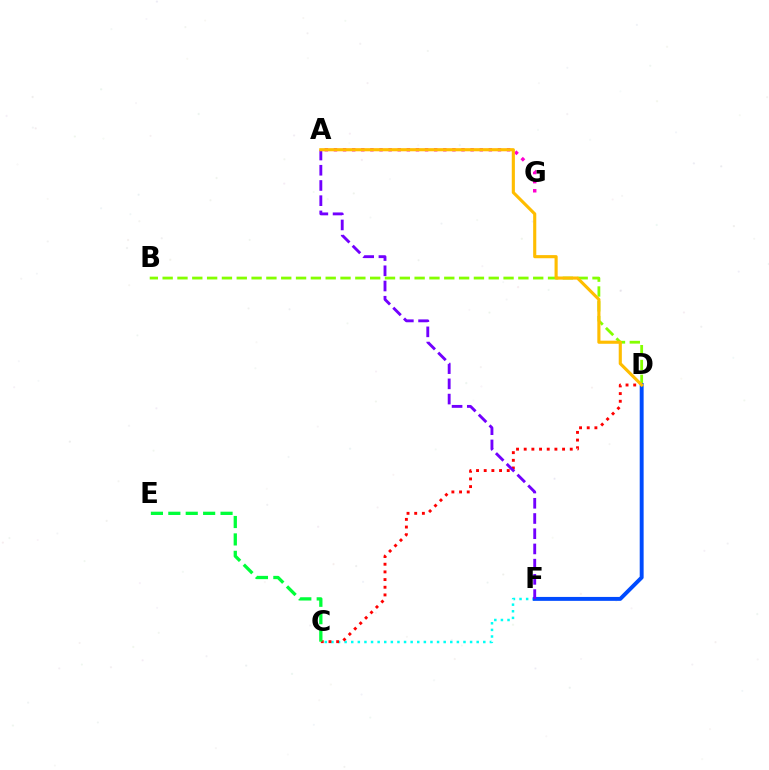{('A', 'G'): [{'color': '#ff00cf', 'line_style': 'dotted', 'thickness': 2.48}], ('C', 'F'): [{'color': '#00fff6', 'line_style': 'dotted', 'thickness': 1.79}], ('B', 'D'): [{'color': '#84ff00', 'line_style': 'dashed', 'thickness': 2.01}], ('C', 'D'): [{'color': '#ff0000', 'line_style': 'dotted', 'thickness': 2.08}], ('D', 'F'): [{'color': '#004bff', 'line_style': 'solid', 'thickness': 2.82}], ('A', 'F'): [{'color': '#7200ff', 'line_style': 'dashed', 'thickness': 2.07}], ('C', 'E'): [{'color': '#00ff39', 'line_style': 'dashed', 'thickness': 2.36}], ('A', 'D'): [{'color': '#ffbd00', 'line_style': 'solid', 'thickness': 2.25}]}